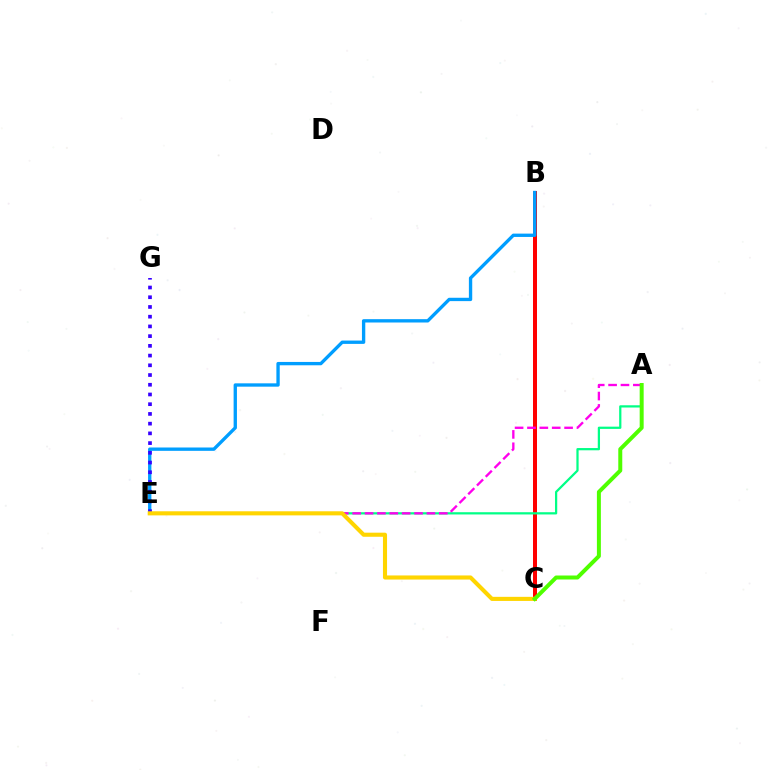{('B', 'C'): [{'color': '#ff0000', 'line_style': 'solid', 'thickness': 2.88}], ('A', 'E'): [{'color': '#00ff86', 'line_style': 'solid', 'thickness': 1.62}, {'color': '#ff00ed', 'line_style': 'dashed', 'thickness': 1.68}], ('B', 'E'): [{'color': '#009eff', 'line_style': 'solid', 'thickness': 2.4}], ('E', 'G'): [{'color': '#3700ff', 'line_style': 'dotted', 'thickness': 2.64}], ('C', 'E'): [{'color': '#ffd500', 'line_style': 'solid', 'thickness': 2.95}], ('A', 'C'): [{'color': '#4fff00', 'line_style': 'solid', 'thickness': 2.87}]}